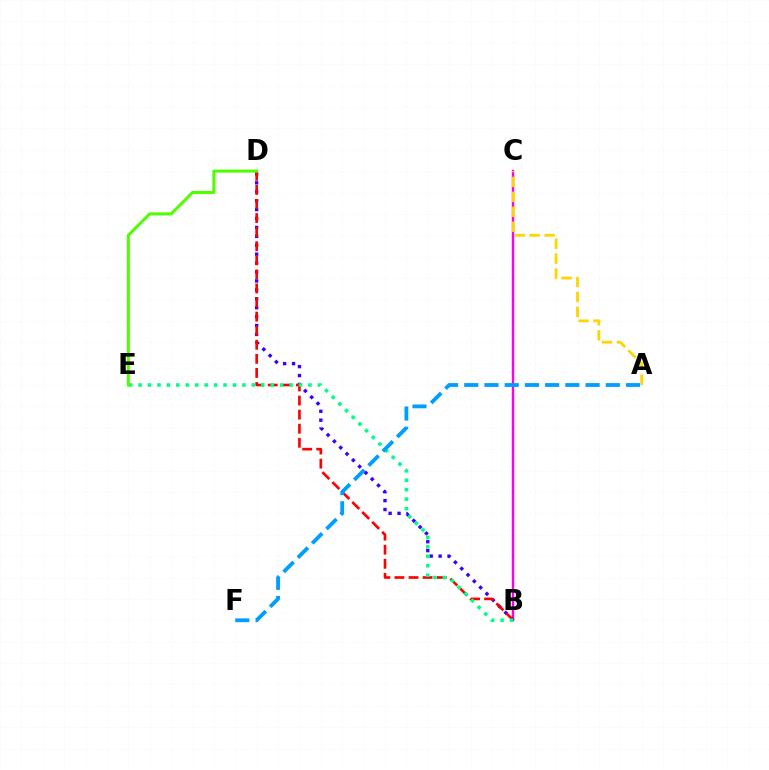{('B', 'C'): [{'color': '#ff00ed', 'line_style': 'solid', 'thickness': 1.73}], ('B', 'D'): [{'color': '#3700ff', 'line_style': 'dotted', 'thickness': 2.42}, {'color': '#ff0000', 'line_style': 'dashed', 'thickness': 1.91}], ('B', 'E'): [{'color': '#00ff86', 'line_style': 'dotted', 'thickness': 2.56}], ('A', 'F'): [{'color': '#009eff', 'line_style': 'dashed', 'thickness': 2.75}], ('A', 'C'): [{'color': '#ffd500', 'line_style': 'dashed', 'thickness': 2.03}], ('D', 'E'): [{'color': '#4fff00', 'line_style': 'solid', 'thickness': 2.19}]}